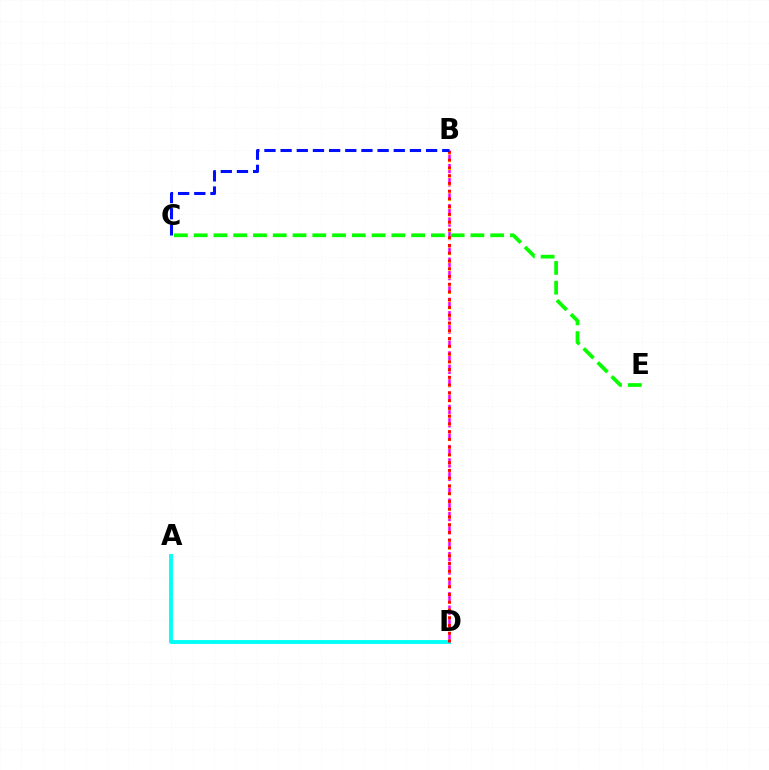{('B', 'D'): [{'color': '#ee00ff', 'line_style': 'dashed', 'thickness': 1.82}, {'color': '#fcf500', 'line_style': 'dotted', 'thickness': 2.1}, {'color': '#ff0000', 'line_style': 'dotted', 'thickness': 2.11}], ('C', 'E'): [{'color': '#08ff00', 'line_style': 'dashed', 'thickness': 2.69}], ('A', 'D'): [{'color': '#00fff6', 'line_style': 'solid', 'thickness': 2.77}], ('B', 'C'): [{'color': '#0010ff', 'line_style': 'dashed', 'thickness': 2.2}]}